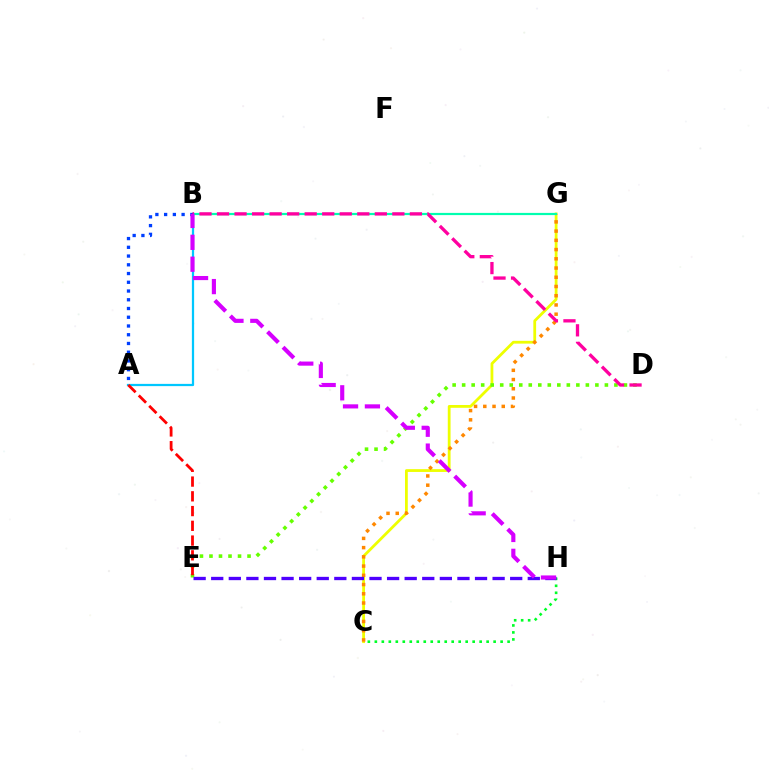{('C', 'G'): [{'color': '#eeff00', 'line_style': 'solid', 'thickness': 2.01}, {'color': '#ff8800', 'line_style': 'dotted', 'thickness': 2.51}], ('A', 'B'): [{'color': '#00c7ff', 'line_style': 'solid', 'thickness': 1.62}, {'color': '#003fff', 'line_style': 'dotted', 'thickness': 2.38}], ('D', 'E'): [{'color': '#66ff00', 'line_style': 'dotted', 'thickness': 2.59}], ('A', 'E'): [{'color': '#ff0000', 'line_style': 'dashed', 'thickness': 2.0}], ('B', 'G'): [{'color': '#00ffaf', 'line_style': 'solid', 'thickness': 1.59}], ('C', 'H'): [{'color': '#00ff27', 'line_style': 'dotted', 'thickness': 1.9}], ('E', 'H'): [{'color': '#4f00ff', 'line_style': 'dashed', 'thickness': 2.39}], ('B', 'D'): [{'color': '#ff00a0', 'line_style': 'dashed', 'thickness': 2.38}], ('B', 'H'): [{'color': '#d600ff', 'line_style': 'dashed', 'thickness': 2.97}]}